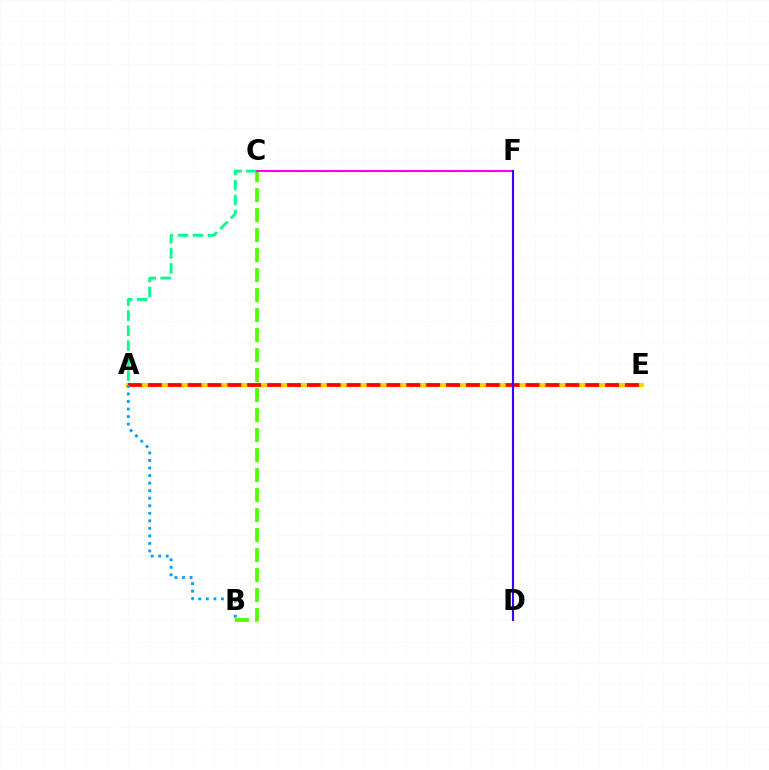{('B', 'C'): [{'color': '#4fff00', 'line_style': 'dashed', 'thickness': 2.72}], ('A', 'E'): [{'color': '#ffd500', 'line_style': 'solid', 'thickness': 2.98}, {'color': '#ff0000', 'line_style': 'dashed', 'thickness': 2.7}], ('A', 'C'): [{'color': '#00ff86', 'line_style': 'dashed', 'thickness': 2.04}], ('C', 'F'): [{'color': '#ff00ed', 'line_style': 'solid', 'thickness': 1.51}], ('A', 'B'): [{'color': '#009eff', 'line_style': 'dotted', 'thickness': 2.05}], ('D', 'F'): [{'color': '#3700ff', 'line_style': 'solid', 'thickness': 1.54}]}